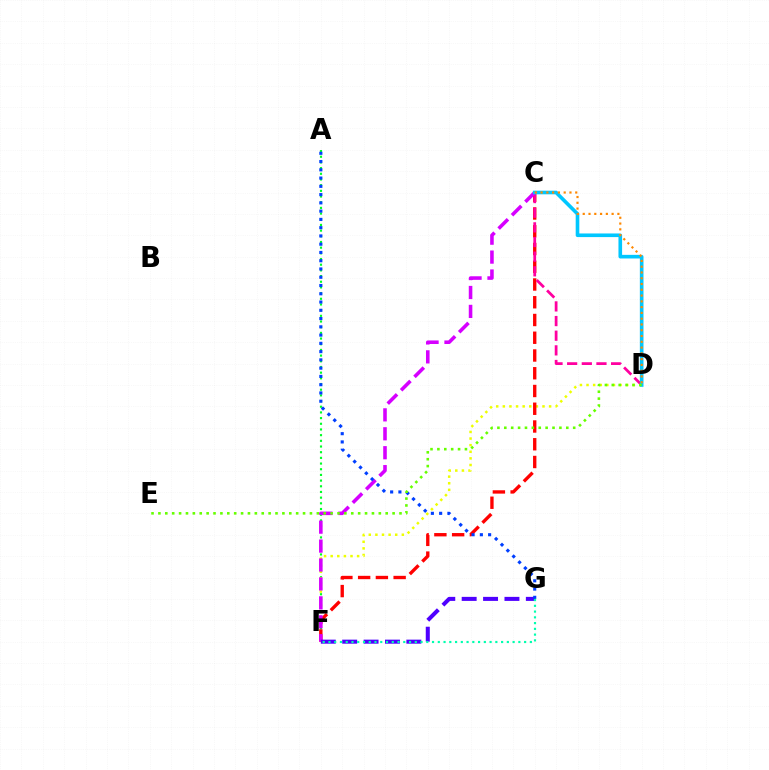{('A', 'F'): [{'color': '#00ff27', 'line_style': 'dotted', 'thickness': 1.54}], ('D', 'F'): [{'color': '#eeff00', 'line_style': 'dotted', 'thickness': 1.8}], ('C', 'F'): [{'color': '#ff0000', 'line_style': 'dashed', 'thickness': 2.41}, {'color': '#d600ff', 'line_style': 'dashed', 'thickness': 2.57}], ('C', 'D'): [{'color': '#ff00a0', 'line_style': 'dashed', 'thickness': 1.99}, {'color': '#00c7ff', 'line_style': 'solid', 'thickness': 2.61}, {'color': '#ff8800', 'line_style': 'dotted', 'thickness': 1.57}], ('F', 'G'): [{'color': '#4f00ff', 'line_style': 'dashed', 'thickness': 2.91}, {'color': '#00ffaf', 'line_style': 'dotted', 'thickness': 1.56}], ('A', 'G'): [{'color': '#003fff', 'line_style': 'dotted', 'thickness': 2.25}], ('D', 'E'): [{'color': '#66ff00', 'line_style': 'dotted', 'thickness': 1.87}]}